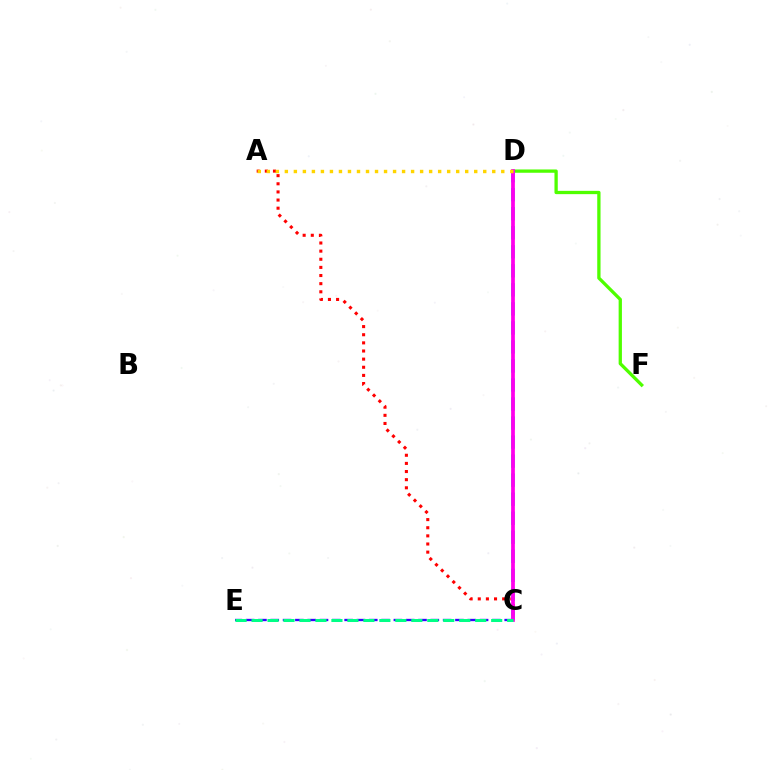{('A', 'C'): [{'color': '#ff0000', 'line_style': 'dotted', 'thickness': 2.21}], ('D', 'F'): [{'color': '#4fff00', 'line_style': 'solid', 'thickness': 2.37}], ('C', 'E'): [{'color': '#3700ff', 'line_style': 'dashed', 'thickness': 1.67}, {'color': '#00ff86', 'line_style': 'dashed', 'thickness': 2.17}], ('C', 'D'): [{'color': '#009eff', 'line_style': 'dashed', 'thickness': 2.59}, {'color': '#ff00ed', 'line_style': 'solid', 'thickness': 2.7}], ('A', 'D'): [{'color': '#ffd500', 'line_style': 'dotted', 'thickness': 2.45}]}